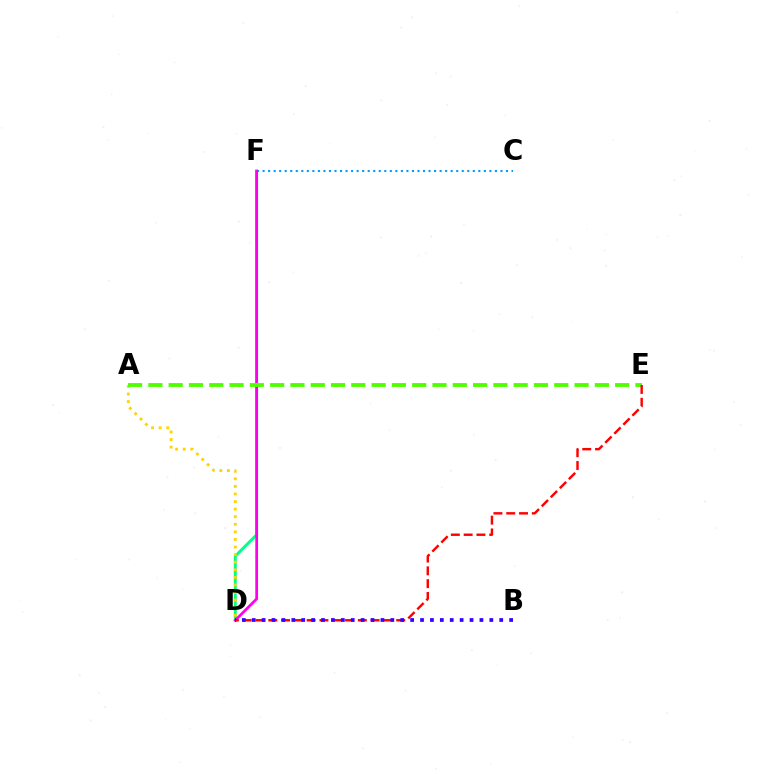{('C', 'F'): [{'color': '#009eff', 'line_style': 'dotted', 'thickness': 1.5}], ('D', 'F'): [{'color': '#00ff86', 'line_style': 'solid', 'thickness': 2.09}, {'color': '#ff00ed', 'line_style': 'solid', 'thickness': 1.98}], ('A', 'D'): [{'color': '#ffd500', 'line_style': 'dotted', 'thickness': 2.06}], ('A', 'E'): [{'color': '#4fff00', 'line_style': 'dashed', 'thickness': 2.76}], ('D', 'E'): [{'color': '#ff0000', 'line_style': 'dashed', 'thickness': 1.74}], ('B', 'D'): [{'color': '#3700ff', 'line_style': 'dotted', 'thickness': 2.69}]}